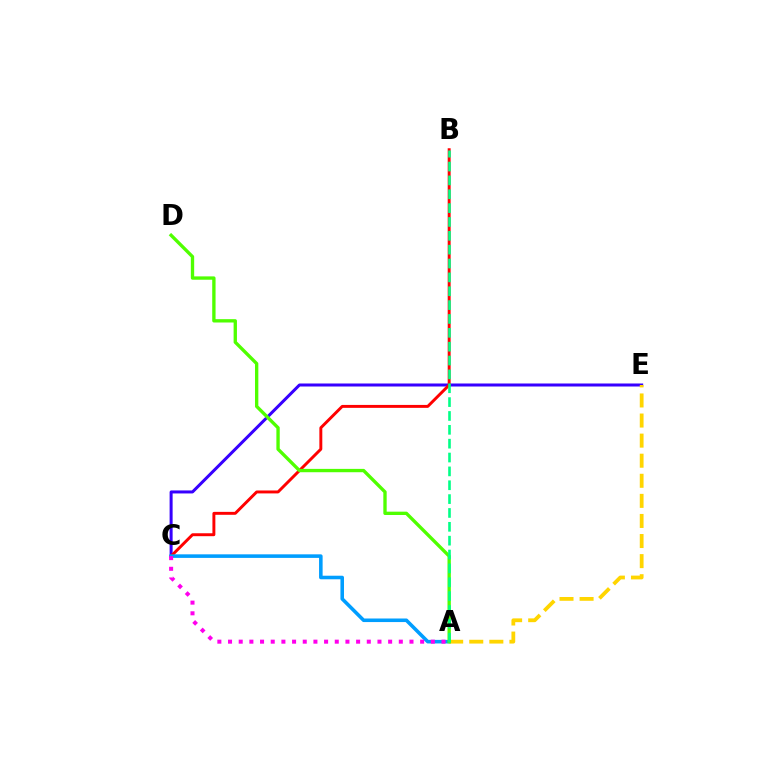{('C', 'E'): [{'color': '#3700ff', 'line_style': 'solid', 'thickness': 2.17}], ('B', 'C'): [{'color': '#ff0000', 'line_style': 'solid', 'thickness': 2.11}], ('A', 'C'): [{'color': '#009eff', 'line_style': 'solid', 'thickness': 2.57}, {'color': '#ff00ed', 'line_style': 'dotted', 'thickness': 2.9}], ('A', 'E'): [{'color': '#ffd500', 'line_style': 'dashed', 'thickness': 2.73}], ('A', 'D'): [{'color': '#4fff00', 'line_style': 'solid', 'thickness': 2.41}], ('A', 'B'): [{'color': '#00ff86', 'line_style': 'dashed', 'thickness': 1.88}]}